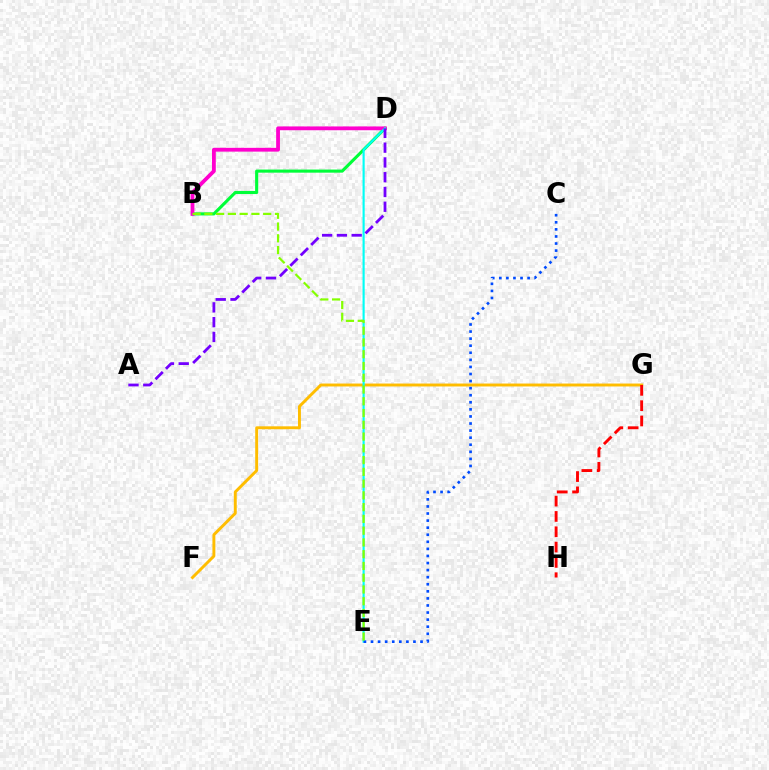{('B', 'D'): [{'color': '#00ff39', 'line_style': 'solid', 'thickness': 2.24}, {'color': '#ff00cf', 'line_style': 'solid', 'thickness': 2.73}], ('F', 'G'): [{'color': '#ffbd00', 'line_style': 'solid', 'thickness': 2.1}], ('G', 'H'): [{'color': '#ff0000', 'line_style': 'dashed', 'thickness': 2.08}], ('D', 'E'): [{'color': '#00fff6', 'line_style': 'solid', 'thickness': 1.54}], ('A', 'D'): [{'color': '#7200ff', 'line_style': 'dashed', 'thickness': 2.01}], ('C', 'E'): [{'color': '#004bff', 'line_style': 'dotted', 'thickness': 1.92}], ('B', 'E'): [{'color': '#84ff00', 'line_style': 'dashed', 'thickness': 1.6}]}